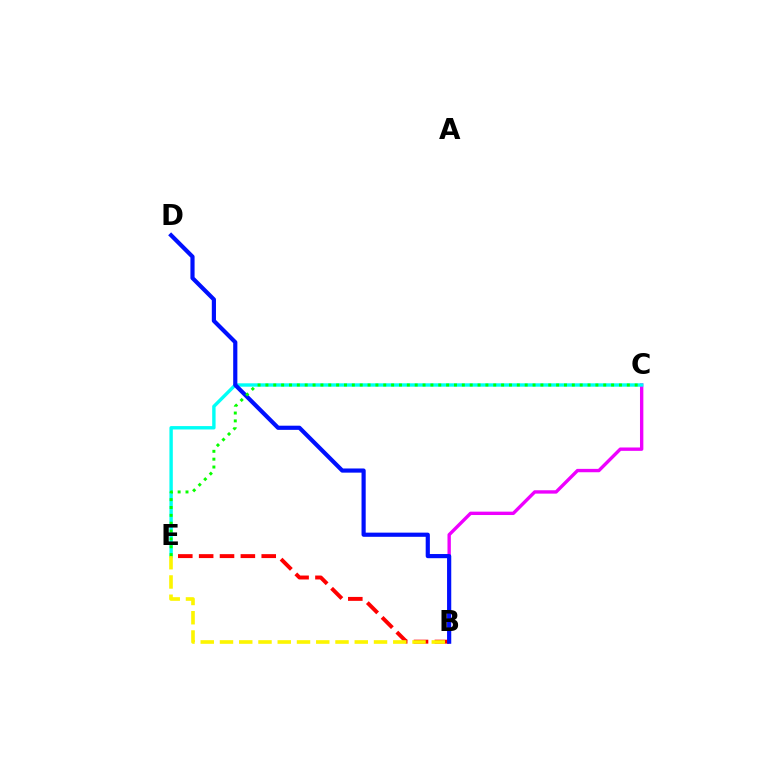{('B', 'C'): [{'color': '#ee00ff', 'line_style': 'solid', 'thickness': 2.43}], ('C', 'E'): [{'color': '#00fff6', 'line_style': 'solid', 'thickness': 2.44}, {'color': '#08ff00', 'line_style': 'dotted', 'thickness': 2.13}], ('B', 'E'): [{'color': '#ff0000', 'line_style': 'dashed', 'thickness': 2.83}, {'color': '#fcf500', 'line_style': 'dashed', 'thickness': 2.62}], ('B', 'D'): [{'color': '#0010ff', 'line_style': 'solid', 'thickness': 3.0}]}